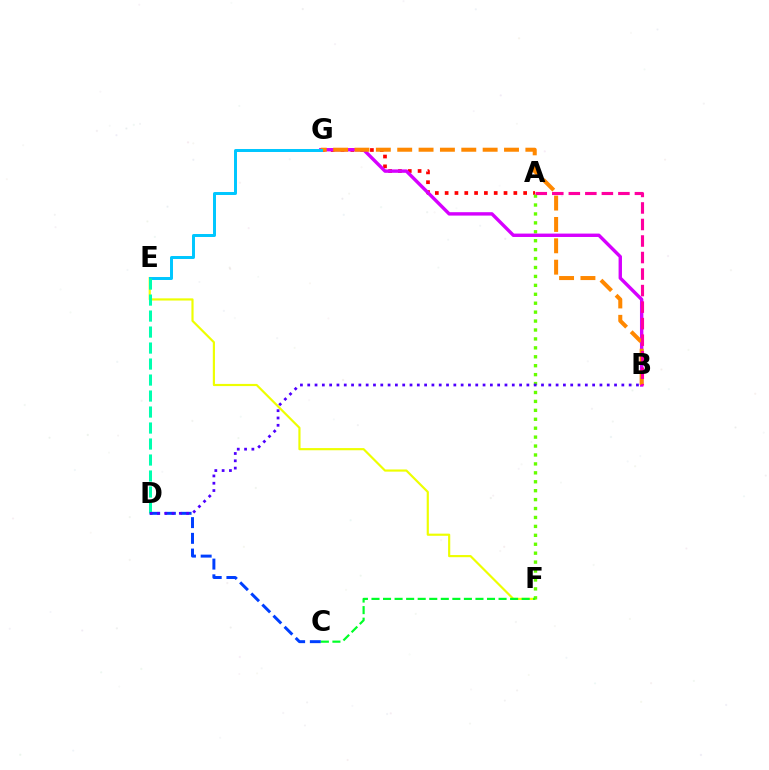{('E', 'F'): [{'color': '#eeff00', 'line_style': 'solid', 'thickness': 1.56}], ('A', 'G'): [{'color': '#ff0000', 'line_style': 'dotted', 'thickness': 2.67}], ('A', 'F'): [{'color': '#66ff00', 'line_style': 'dotted', 'thickness': 2.43}], ('C', 'D'): [{'color': '#003fff', 'line_style': 'dashed', 'thickness': 2.13}], ('B', 'G'): [{'color': '#d600ff', 'line_style': 'solid', 'thickness': 2.44}, {'color': '#ff8800', 'line_style': 'dashed', 'thickness': 2.9}], ('E', 'G'): [{'color': '#00c7ff', 'line_style': 'solid', 'thickness': 2.14}], ('D', 'E'): [{'color': '#00ffaf', 'line_style': 'dashed', 'thickness': 2.17}], ('A', 'B'): [{'color': '#ff00a0', 'line_style': 'dashed', 'thickness': 2.25}], ('C', 'F'): [{'color': '#00ff27', 'line_style': 'dashed', 'thickness': 1.57}], ('B', 'D'): [{'color': '#4f00ff', 'line_style': 'dotted', 'thickness': 1.98}]}